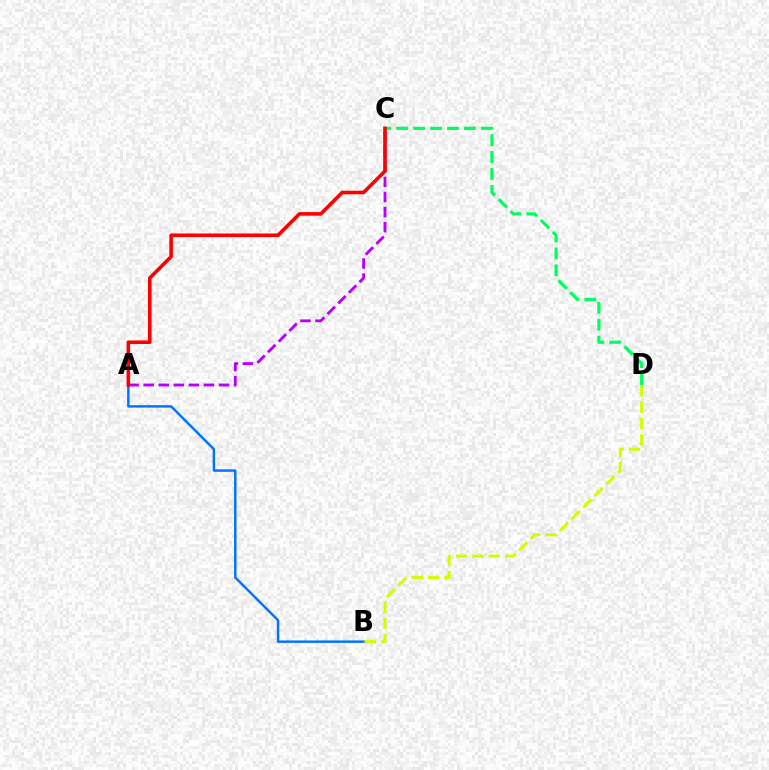{('A', 'B'): [{'color': '#0074ff', 'line_style': 'solid', 'thickness': 1.77}], ('C', 'D'): [{'color': '#00ff5c', 'line_style': 'dashed', 'thickness': 2.3}], ('A', 'C'): [{'color': '#b900ff', 'line_style': 'dashed', 'thickness': 2.05}, {'color': '#ff0000', 'line_style': 'solid', 'thickness': 2.58}], ('B', 'D'): [{'color': '#d1ff00', 'line_style': 'dashed', 'thickness': 2.23}]}